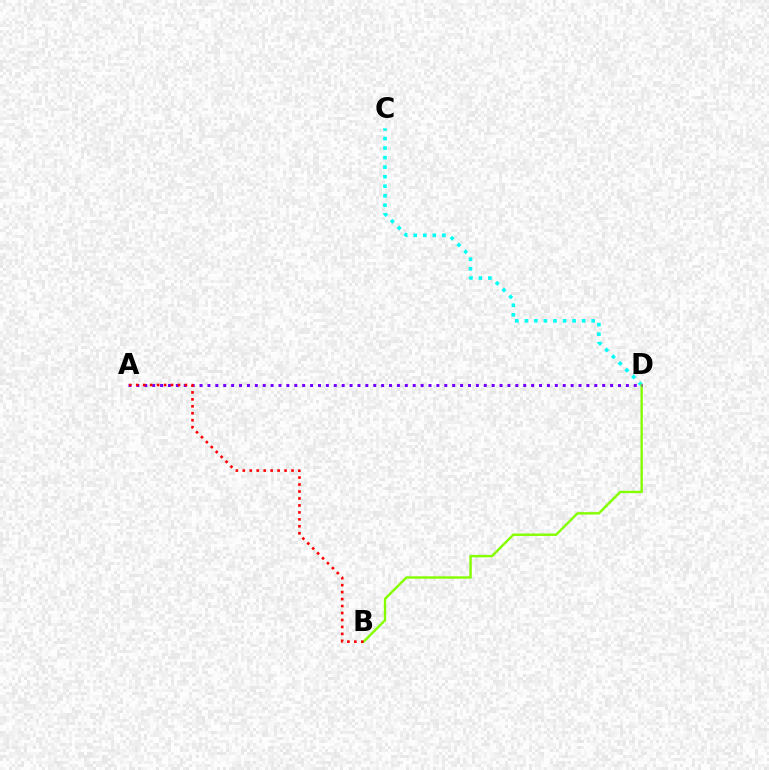{('C', 'D'): [{'color': '#00fff6', 'line_style': 'dotted', 'thickness': 2.59}], ('B', 'D'): [{'color': '#84ff00', 'line_style': 'solid', 'thickness': 1.73}], ('A', 'D'): [{'color': '#7200ff', 'line_style': 'dotted', 'thickness': 2.15}], ('A', 'B'): [{'color': '#ff0000', 'line_style': 'dotted', 'thickness': 1.89}]}